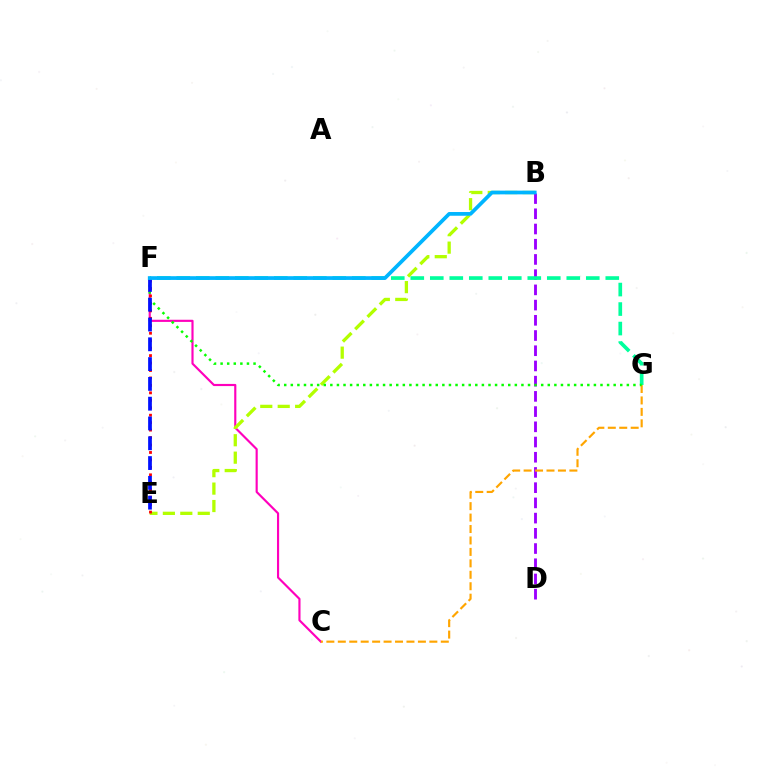{('C', 'F'): [{'color': '#ff00bd', 'line_style': 'solid', 'thickness': 1.55}], ('B', 'E'): [{'color': '#b3ff00', 'line_style': 'dashed', 'thickness': 2.37}], ('B', 'D'): [{'color': '#9b00ff', 'line_style': 'dashed', 'thickness': 2.07}], ('F', 'G'): [{'color': '#00ff9d', 'line_style': 'dashed', 'thickness': 2.65}, {'color': '#08ff00', 'line_style': 'dotted', 'thickness': 1.79}], ('E', 'F'): [{'color': '#ff0000', 'line_style': 'dotted', 'thickness': 2.02}, {'color': '#0010ff', 'line_style': 'dashed', 'thickness': 2.69}], ('C', 'G'): [{'color': '#ffa500', 'line_style': 'dashed', 'thickness': 1.55}], ('B', 'F'): [{'color': '#00b5ff', 'line_style': 'solid', 'thickness': 2.69}]}